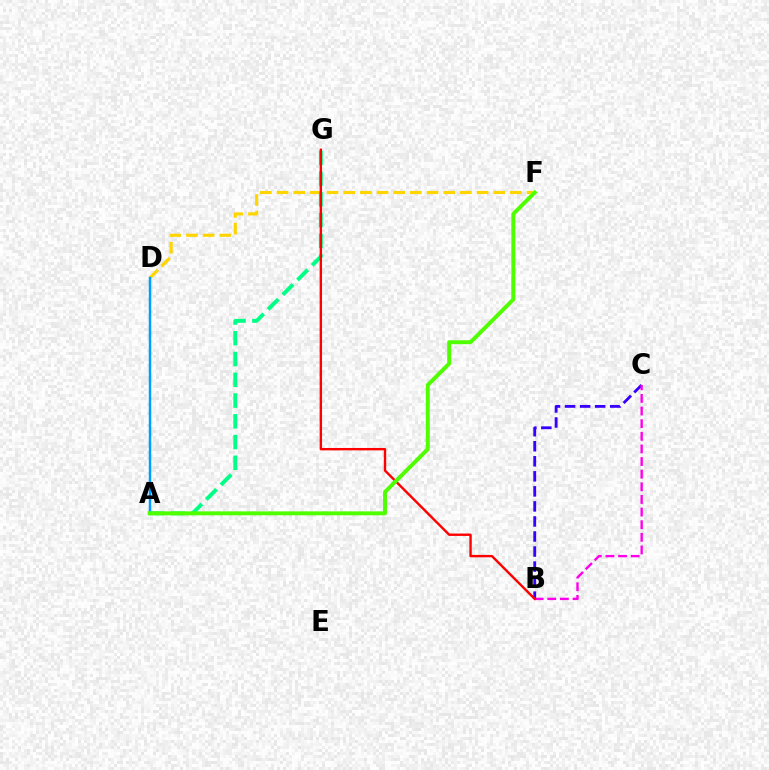{('D', 'F'): [{'color': '#ffd500', 'line_style': 'dashed', 'thickness': 2.26}], ('A', 'D'): [{'color': '#009eff', 'line_style': 'solid', 'thickness': 1.79}], ('A', 'G'): [{'color': '#00ff86', 'line_style': 'dashed', 'thickness': 2.82}], ('B', 'C'): [{'color': '#3700ff', 'line_style': 'dashed', 'thickness': 2.04}, {'color': '#ff00ed', 'line_style': 'dashed', 'thickness': 1.72}], ('B', 'G'): [{'color': '#ff0000', 'line_style': 'solid', 'thickness': 1.72}], ('A', 'F'): [{'color': '#4fff00', 'line_style': 'solid', 'thickness': 2.83}]}